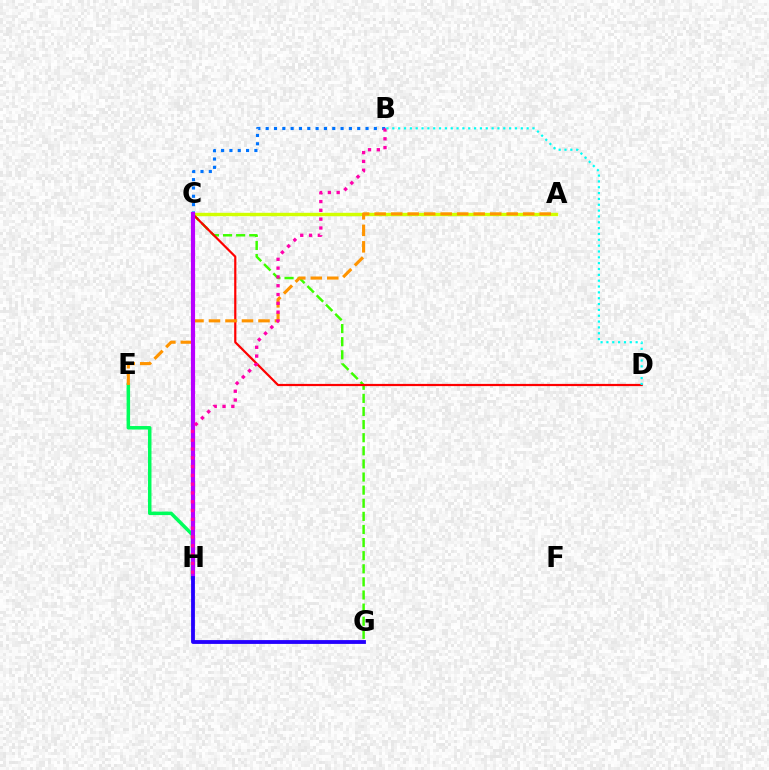{('C', 'G'): [{'color': '#3dff00', 'line_style': 'dashed', 'thickness': 1.78}], ('A', 'C'): [{'color': '#d1ff00', 'line_style': 'solid', 'thickness': 2.44}], ('E', 'H'): [{'color': '#00ff5c', 'line_style': 'solid', 'thickness': 2.53}], ('B', 'C'): [{'color': '#0074ff', 'line_style': 'dotted', 'thickness': 2.26}], ('C', 'D'): [{'color': '#ff0000', 'line_style': 'solid', 'thickness': 1.59}], ('A', 'E'): [{'color': '#ff9400', 'line_style': 'dashed', 'thickness': 2.24}], ('C', 'H'): [{'color': '#b900ff', 'line_style': 'solid', 'thickness': 3.0}], ('G', 'H'): [{'color': '#2500ff', 'line_style': 'solid', 'thickness': 2.76}], ('B', 'H'): [{'color': '#ff00ac', 'line_style': 'dotted', 'thickness': 2.39}], ('B', 'D'): [{'color': '#00fff6', 'line_style': 'dotted', 'thickness': 1.59}]}